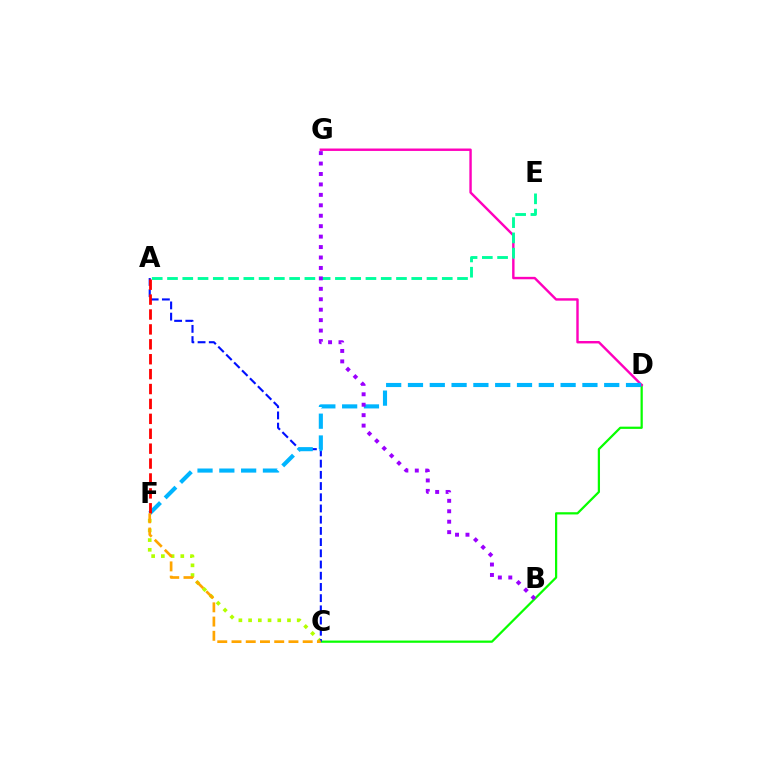{('C', 'D'): [{'color': '#08ff00', 'line_style': 'solid', 'thickness': 1.61}], ('D', 'G'): [{'color': '#ff00bd', 'line_style': 'solid', 'thickness': 1.74}], ('C', 'F'): [{'color': '#b3ff00', 'line_style': 'dotted', 'thickness': 2.64}, {'color': '#ffa500', 'line_style': 'dashed', 'thickness': 1.93}], ('A', 'E'): [{'color': '#00ff9d', 'line_style': 'dashed', 'thickness': 2.07}], ('A', 'C'): [{'color': '#0010ff', 'line_style': 'dashed', 'thickness': 1.52}], ('D', 'F'): [{'color': '#00b5ff', 'line_style': 'dashed', 'thickness': 2.96}], ('A', 'F'): [{'color': '#ff0000', 'line_style': 'dashed', 'thickness': 2.03}], ('B', 'G'): [{'color': '#9b00ff', 'line_style': 'dotted', 'thickness': 2.84}]}